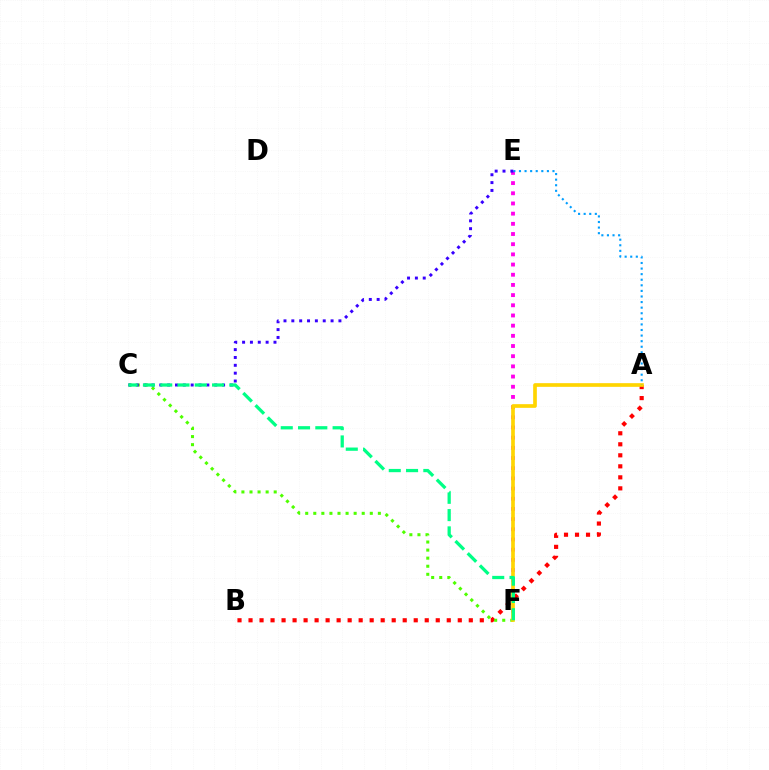{('A', 'B'): [{'color': '#ff0000', 'line_style': 'dotted', 'thickness': 2.99}], ('E', 'F'): [{'color': '#ff00ed', 'line_style': 'dotted', 'thickness': 2.77}], ('C', 'F'): [{'color': '#4fff00', 'line_style': 'dotted', 'thickness': 2.19}, {'color': '#00ff86', 'line_style': 'dashed', 'thickness': 2.35}], ('A', 'F'): [{'color': '#ffd500', 'line_style': 'solid', 'thickness': 2.64}], ('A', 'E'): [{'color': '#009eff', 'line_style': 'dotted', 'thickness': 1.52}], ('C', 'E'): [{'color': '#3700ff', 'line_style': 'dotted', 'thickness': 2.13}]}